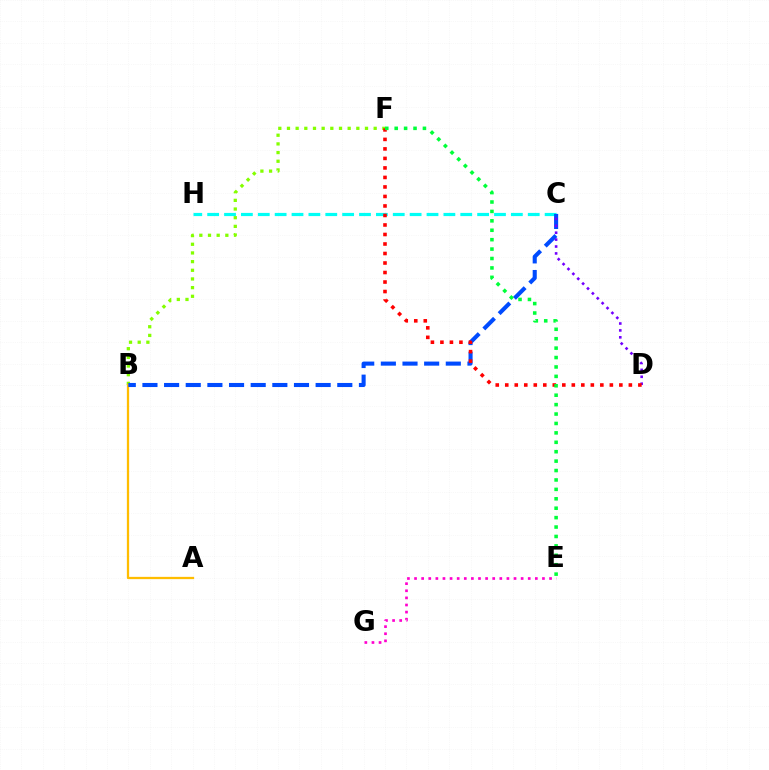{('E', 'G'): [{'color': '#ff00cf', 'line_style': 'dotted', 'thickness': 1.93}], ('B', 'F'): [{'color': '#84ff00', 'line_style': 'dotted', 'thickness': 2.36}], ('C', 'H'): [{'color': '#00fff6', 'line_style': 'dashed', 'thickness': 2.29}], ('A', 'B'): [{'color': '#ffbd00', 'line_style': 'solid', 'thickness': 1.64}], ('B', 'C'): [{'color': '#004bff', 'line_style': 'dashed', 'thickness': 2.94}], ('C', 'D'): [{'color': '#7200ff', 'line_style': 'dotted', 'thickness': 1.88}], ('D', 'F'): [{'color': '#ff0000', 'line_style': 'dotted', 'thickness': 2.58}], ('E', 'F'): [{'color': '#00ff39', 'line_style': 'dotted', 'thickness': 2.56}]}